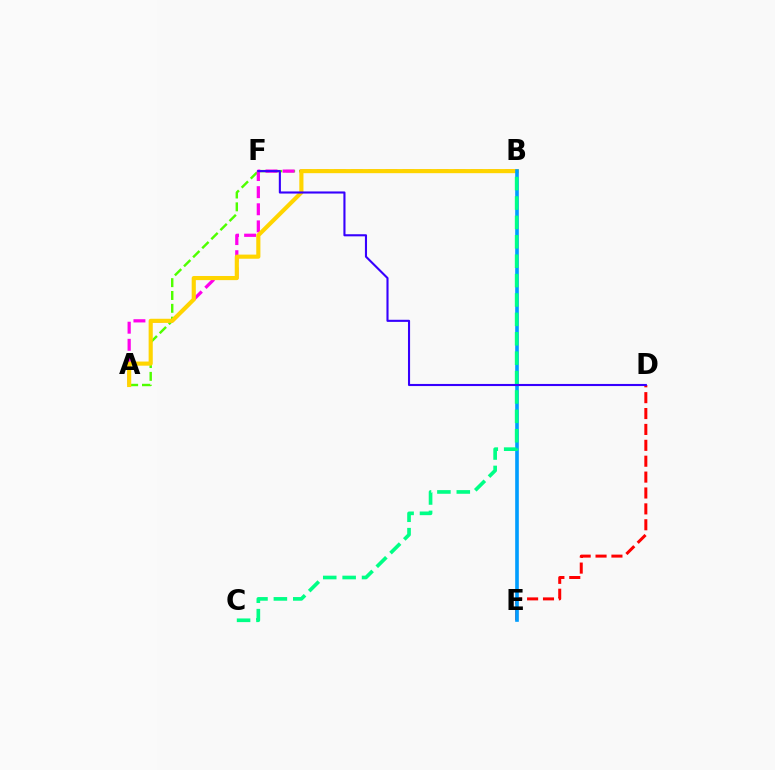{('D', 'E'): [{'color': '#ff0000', 'line_style': 'dashed', 'thickness': 2.16}], ('A', 'B'): [{'color': '#4fff00', 'line_style': 'dashed', 'thickness': 1.74}, {'color': '#ff00ed', 'line_style': 'dashed', 'thickness': 2.32}, {'color': '#ffd500', 'line_style': 'solid', 'thickness': 2.97}], ('B', 'E'): [{'color': '#009eff', 'line_style': 'solid', 'thickness': 2.61}], ('B', 'C'): [{'color': '#00ff86', 'line_style': 'dashed', 'thickness': 2.64}], ('D', 'F'): [{'color': '#3700ff', 'line_style': 'solid', 'thickness': 1.52}]}